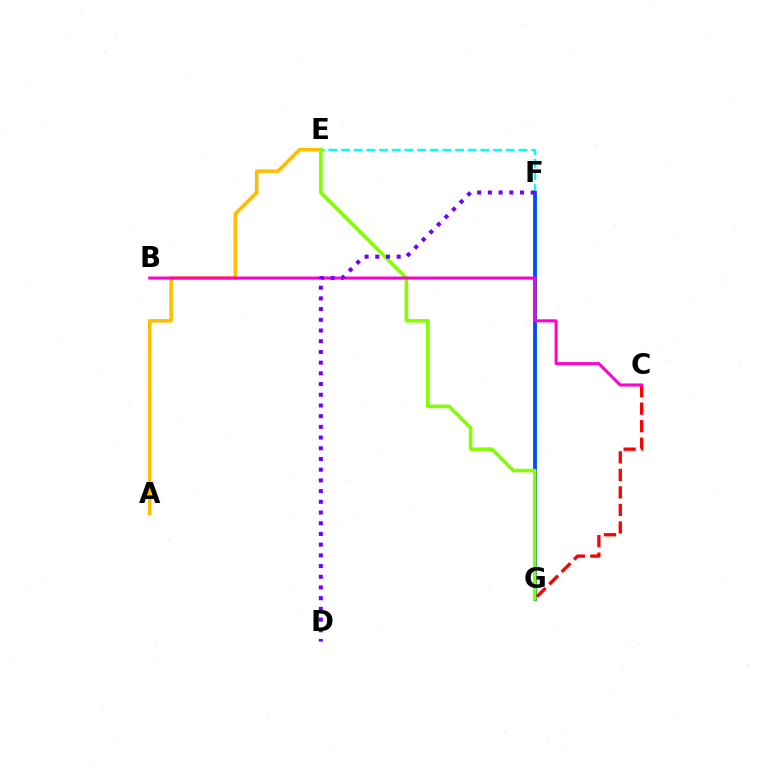{('F', 'G'): [{'color': '#00ff39', 'line_style': 'dotted', 'thickness': 1.97}, {'color': '#004bff', 'line_style': 'solid', 'thickness': 2.74}], ('A', 'E'): [{'color': '#ffbd00', 'line_style': 'solid', 'thickness': 2.56}], ('E', 'F'): [{'color': '#00fff6', 'line_style': 'dashed', 'thickness': 1.72}], ('E', 'G'): [{'color': '#84ff00', 'line_style': 'solid', 'thickness': 2.58}], ('C', 'G'): [{'color': '#ff0000', 'line_style': 'dashed', 'thickness': 2.38}], ('B', 'C'): [{'color': '#ff00cf', 'line_style': 'solid', 'thickness': 2.19}], ('D', 'F'): [{'color': '#7200ff', 'line_style': 'dotted', 'thickness': 2.91}]}